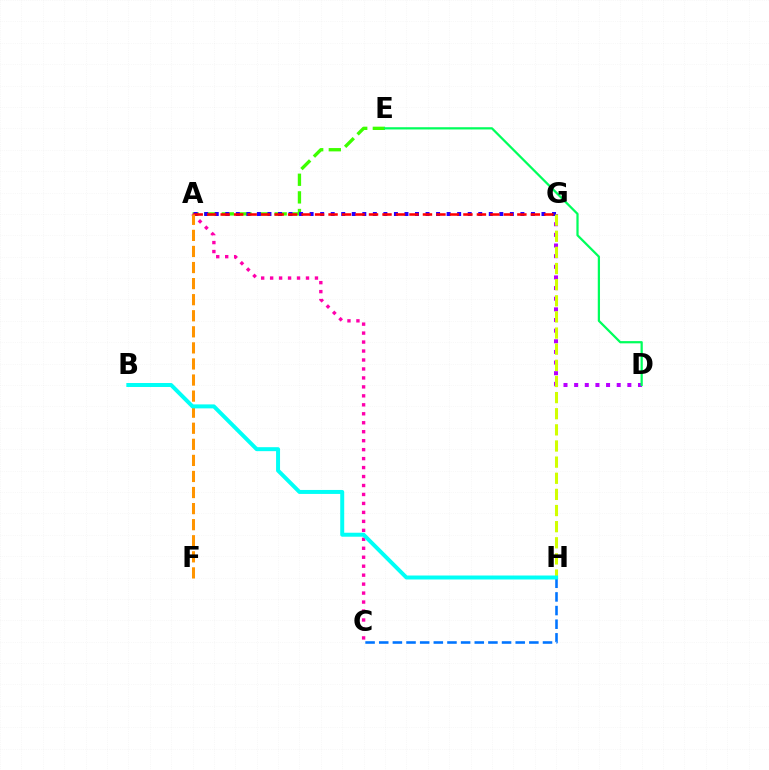{('D', 'G'): [{'color': '#b900ff', 'line_style': 'dotted', 'thickness': 2.89}], ('C', 'H'): [{'color': '#0074ff', 'line_style': 'dashed', 'thickness': 1.85}], ('A', 'E'): [{'color': '#3dff00', 'line_style': 'dashed', 'thickness': 2.39}], ('A', 'C'): [{'color': '#ff00ac', 'line_style': 'dotted', 'thickness': 2.44}], ('A', 'G'): [{'color': '#2500ff', 'line_style': 'dotted', 'thickness': 2.86}, {'color': '#ff0000', 'line_style': 'dashed', 'thickness': 1.83}], ('A', 'F'): [{'color': '#ff9400', 'line_style': 'dashed', 'thickness': 2.18}], ('D', 'E'): [{'color': '#00ff5c', 'line_style': 'solid', 'thickness': 1.61}], ('G', 'H'): [{'color': '#d1ff00', 'line_style': 'dashed', 'thickness': 2.19}], ('B', 'H'): [{'color': '#00fff6', 'line_style': 'solid', 'thickness': 2.86}]}